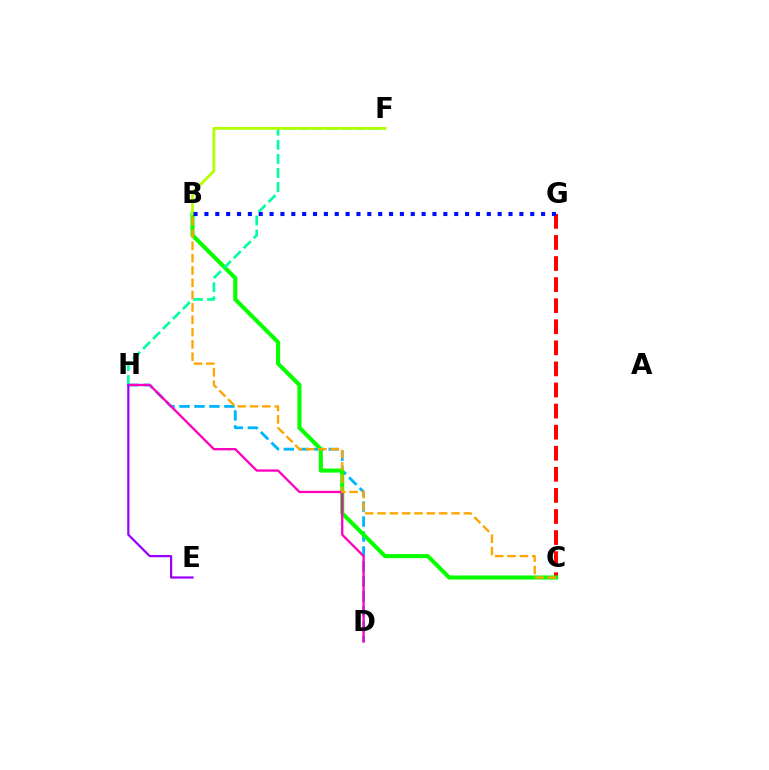{('D', 'H'): [{'color': '#00b5ff', 'line_style': 'dashed', 'thickness': 2.03}, {'color': '#ff00bd', 'line_style': 'solid', 'thickness': 1.66}], ('C', 'G'): [{'color': '#ff0000', 'line_style': 'dashed', 'thickness': 2.86}], ('B', 'C'): [{'color': '#08ff00', 'line_style': 'solid', 'thickness': 2.94}, {'color': '#ffa500', 'line_style': 'dashed', 'thickness': 1.67}], ('F', 'H'): [{'color': '#00ff9d', 'line_style': 'dashed', 'thickness': 1.91}], ('E', 'H'): [{'color': '#9b00ff', 'line_style': 'solid', 'thickness': 1.6}], ('B', 'F'): [{'color': '#b3ff00', 'line_style': 'solid', 'thickness': 2.0}], ('B', 'G'): [{'color': '#0010ff', 'line_style': 'dotted', 'thickness': 2.95}]}